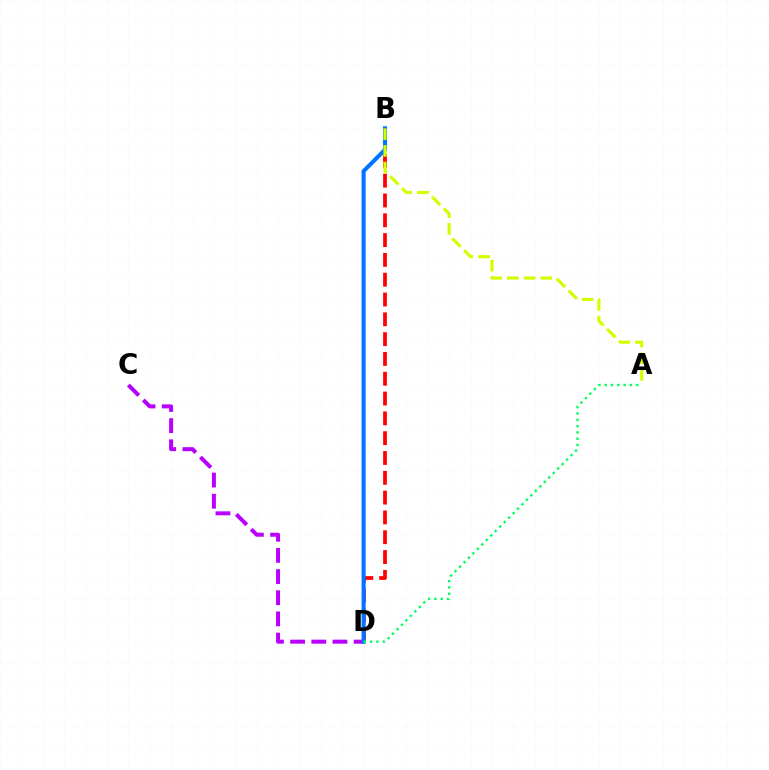{('B', 'D'): [{'color': '#ff0000', 'line_style': 'dashed', 'thickness': 2.69}, {'color': '#0074ff', 'line_style': 'solid', 'thickness': 2.93}], ('C', 'D'): [{'color': '#b900ff', 'line_style': 'dashed', 'thickness': 2.88}], ('A', 'B'): [{'color': '#d1ff00', 'line_style': 'dashed', 'thickness': 2.27}], ('A', 'D'): [{'color': '#00ff5c', 'line_style': 'dotted', 'thickness': 1.71}]}